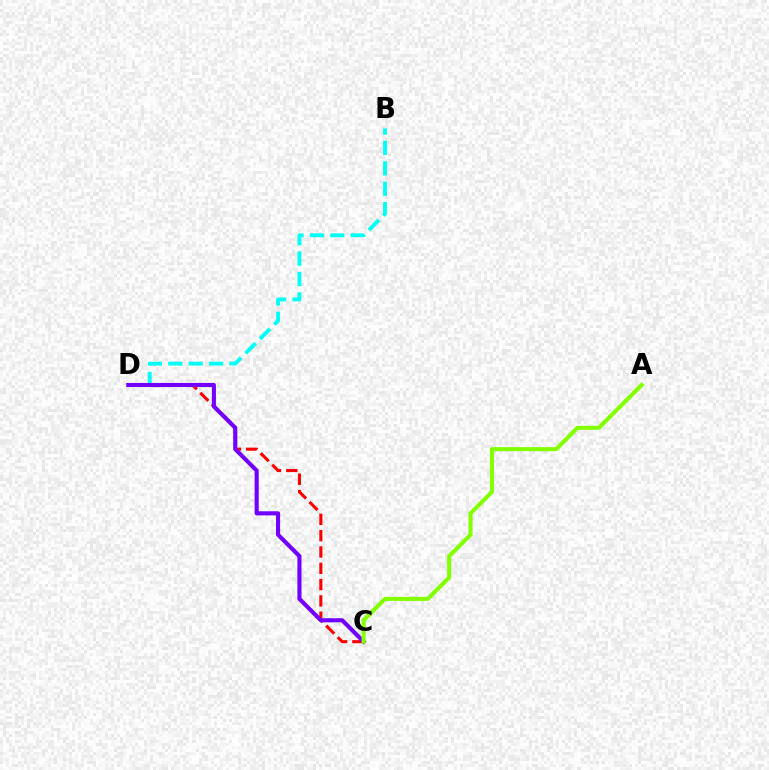{('B', 'D'): [{'color': '#00fff6', 'line_style': 'dashed', 'thickness': 2.77}], ('C', 'D'): [{'color': '#ff0000', 'line_style': 'dashed', 'thickness': 2.22}, {'color': '#7200ff', 'line_style': 'solid', 'thickness': 2.96}], ('A', 'C'): [{'color': '#84ff00', 'line_style': 'solid', 'thickness': 2.94}]}